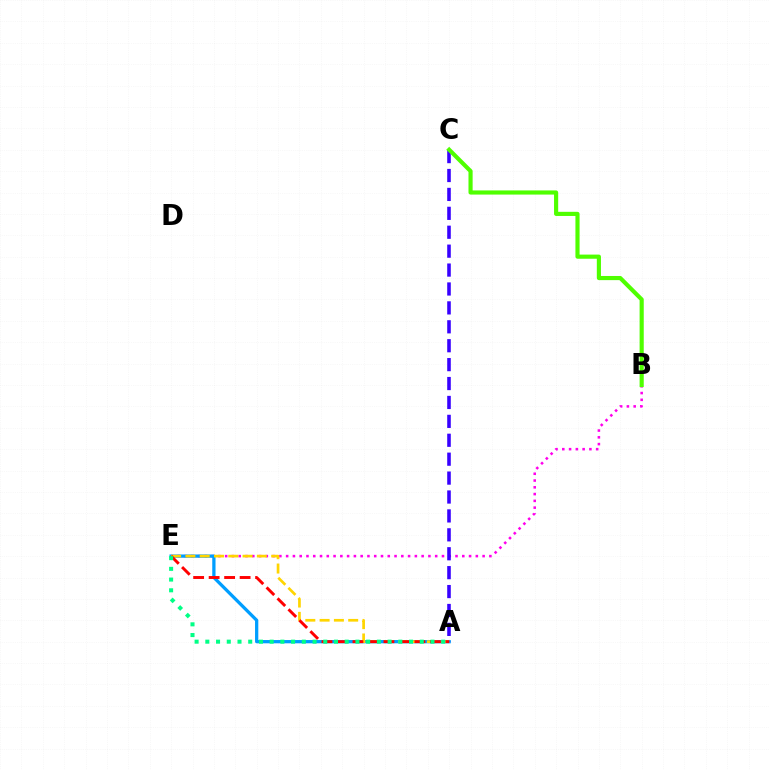{('B', 'E'): [{'color': '#ff00ed', 'line_style': 'dotted', 'thickness': 1.84}], ('A', 'E'): [{'color': '#009eff', 'line_style': 'solid', 'thickness': 2.36}, {'color': '#ffd500', 'line_style': 'dashed', 'thickness': 1.94}, {'color': '#ff0000', 'line_style': 'dashed', 'thickness': 2.1}, {'color': '#00ff86', 'line_style': 'dotted', 'thickness': 2.91}], ('A', 'C'): [{'color': '#3700ff', 'line_style': 'dashed', 'thickness': 2.57}], ('B', 'C'): [{'color': '#4fff00', 'line_style': 'solid', 'thickness': 2.99}]}